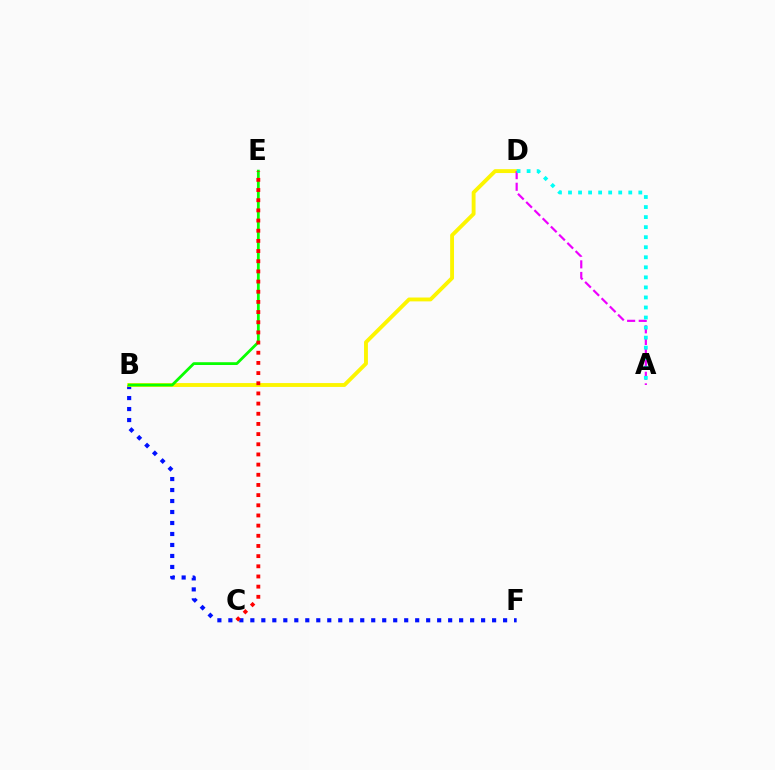{('B', 'F'): [{'color': '#0010ff', 'line_style': 'dotted', 'thickness': 2.99}], ('B', 'D'): [{'color': '#fcf500', 'line_style': 'solid', 'thickness': 2.79}], ('B', 'E'): [{'color': '#08ff00', 'line_style': 'solid', 'thickness': 2.01}], ('A', 'D'): [{'color': '#ee00ff', 'line_style': 'dashed', 'thickness': 1.58}, {'color': '#00fff6', 'line_style': 'dotted', 'thickness': 2.73}], ('C', 'E'): [{'color': '#ff0000', 'line_style': 'dotted', 'thickness': 2.76}]}